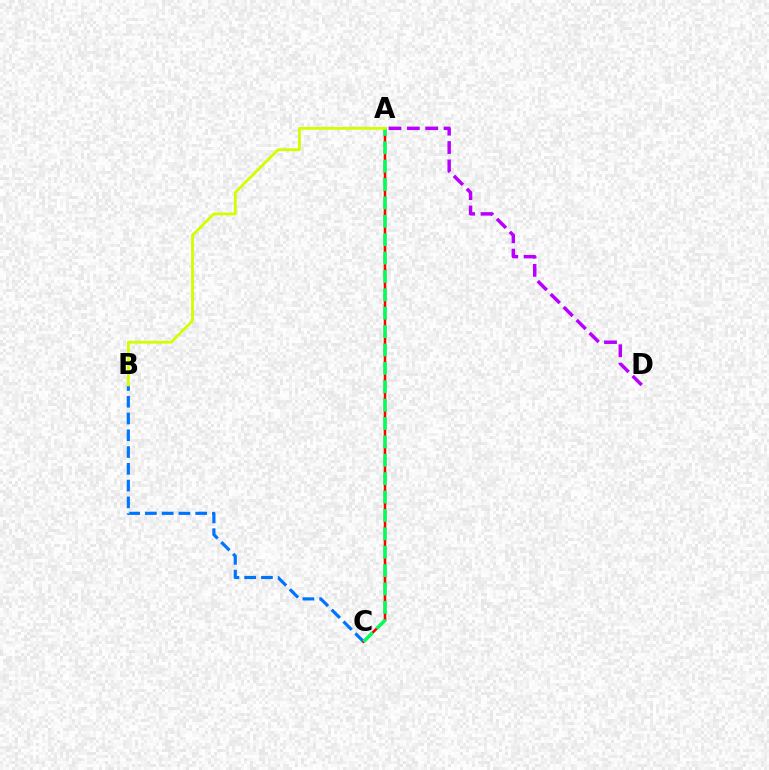{('B', 'C'): [{'color': '#0074ff', 'line_style': 'dashed', 'thickness': 2.28}], ('A', 'C'): [{'color': '#ff0000', 'line_style': 'solid', 'thickness': 1.84}, {'color': '#00ff5c', 'line_style': 'dashed', 'thickness': 2.5}], ('A', 'B'): [{'color': '#d1ff00', 'line_style': 'solid', 'thickness': 2.03}], ('A', 'D'): [{'color': '#b900ff', 'line_style': 'dashed', 'thickness': 2.49}]}